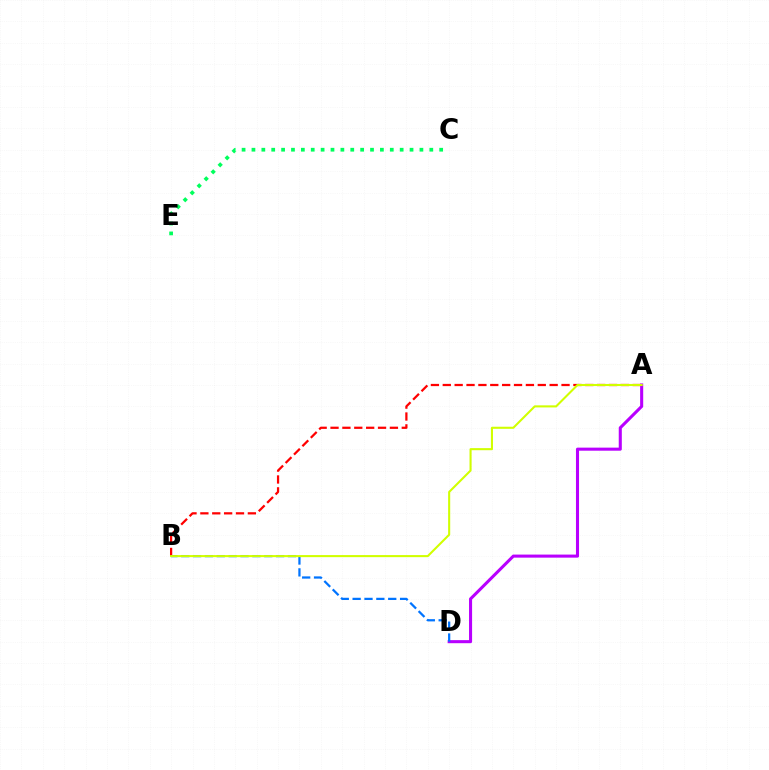{('A', 'B'): [{'color': '#ff0000', 'line_style': 'dashed', 'thickness': 1.61}, {'color': '#d1ff00', 'line_style': 'solid', 'thickness': 1.5}], ('A', 'D'): [{'color': '#b900ff', 'line_style': 'solid', 'thickness': 2.21}], ('B', 'D'): [{'color': '#0074ff', 'line_style': 'dashed', 'thickness': 1.61}], ('C', 'E'): [{'color': '#00ff5c', 'line_style': 'dotted', 'thickness': 2.68}]}